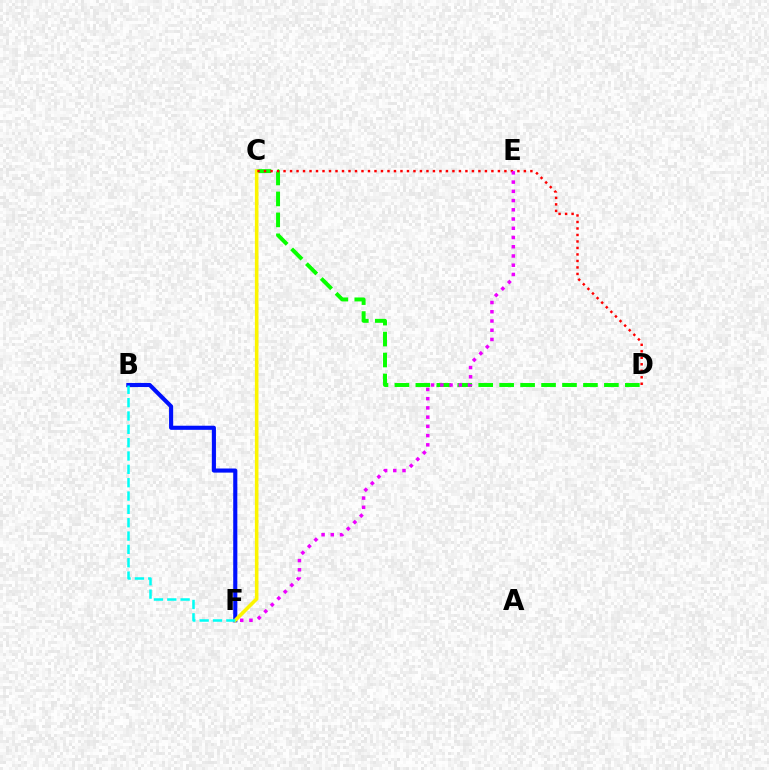{('C', 'D'): [{'color': '#08ff00', 'line_style': 'dashed', 'thickness': 2.85}, {'color': '#ff0000', 'line_style': 'dotted', 'thickness': 1.76}], ('B', 'F'): [{'color': '#0010ff', 'line_style': 'solid', 'thickness': 2.96}, {'color': '#00fff6', 'line_style': 'dashed', 'thickness': 1.81}], ('C', 'F'): [{'color': '#fcf500', 'line_style': 'solid', 'thickness': 2.57}], ('E', 'F'): [{'color': '#ee00ff', 'line_style': 'dotted', 'thickness': 2.51}]}